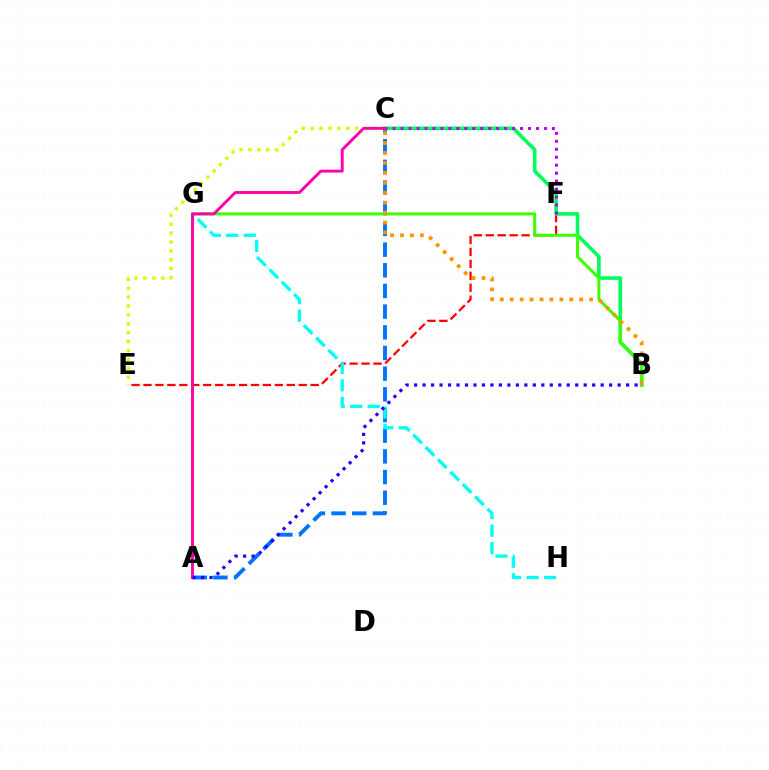{('E', 'F'): [{'color': '#ff0000', 'line_style': 'dashed', 'thickness': 1.62}], ('C', 'E'): [{'color': '#d1ff00', 'line_style': 'dotted', 'thickness': 2.42}], ('A', 'C'): [{'color': '#0074ff', 'line_style': 'dashed', 'thickness': 2.81}, {'color': '#ff00ac', 'line_style': 'solid', 'thickness': 2.1}], ('B', 'C'): [{'color': '#00ff5c', 'line_style': 'solid', 'thickness': 2.61}, {'color': '#ff9400', 'line_style': 'dotted', 'thickness': 2.7}], ('B', 'G'): [{'color': '#3dff00', 'line_style': 'solid', 'thickness': 2.18}], ('C', 'F'): [{'color': '#b900ff', 'line_style': 'dotted', 'thickness': 2.16}], ('G', 'H'): [{'color': '#00fff6', 'line_style': 'dashed', 'thickness': 2.38}], ('A', 'B'): [{'color': '#2500ff', 'line_style': 'dotted', 'thickness': 2.3}]}